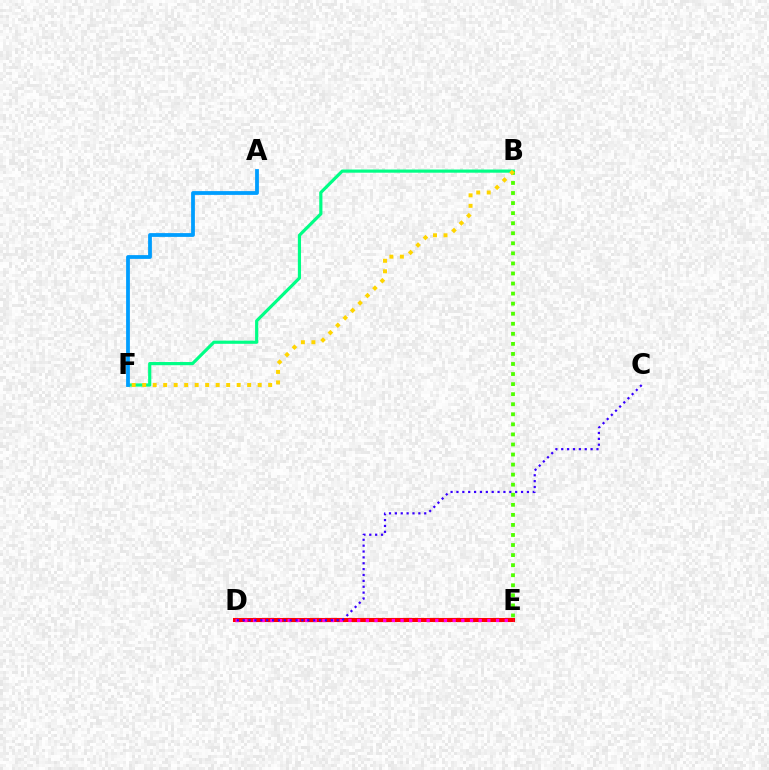{('B', 'F'): [{'color': '#00ff86', 'line_style': 'solid', 'thickness': 2.29}, {'color': '#ffd500', 'line_style': 'dotted', 'thickness': 2.85}], ('B', 'E'): [{'color': '#4fff00', 'line_style': 'dotted', 'thickness': 2.73}], ('D', 'E'): [{'color': '#ff0000', 'line_style': 'solid', 'thickness': 2.95}, {'color': '#ff00ed', 'line_style': 'dotted', 'thickness': 2.36}], ('C', 'D'): [{'color': '#3700ff', 'line_style': 'dotted', 'thickness': 1.6}], ('A', 'F'): [{'color': '#009eff', 'line_style': 'solid', 'thickness': 2.72}]}